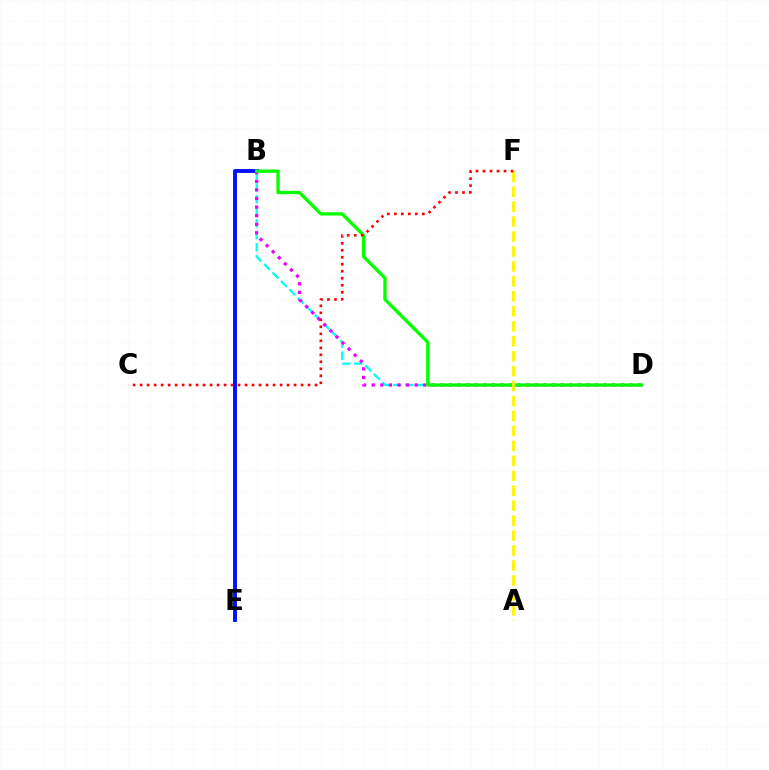{('B', 'E'): [{'color': '#0010ff', 'line_style': 'solid', 'thickness': 2.8}], ('B', 'D'): [{'color': '#00fff6', 'line_style': 'dashed', 'thickness': 1.63}, {'color': '#ee00ff', 'line_style': 'dotted', 'thickness': 2.33}, {'color': '#08ff00', 'line_style': 'solid', 'thickness': 2.4}], ('A', 'F'): [{'color': '#fcf500', 'line_style': 'dashed', 'thickness': 2.03}], ('C', 'F'): [{'color': '#ff0000', 'line_style': 'dotted', 'thickness': 1.9}]}